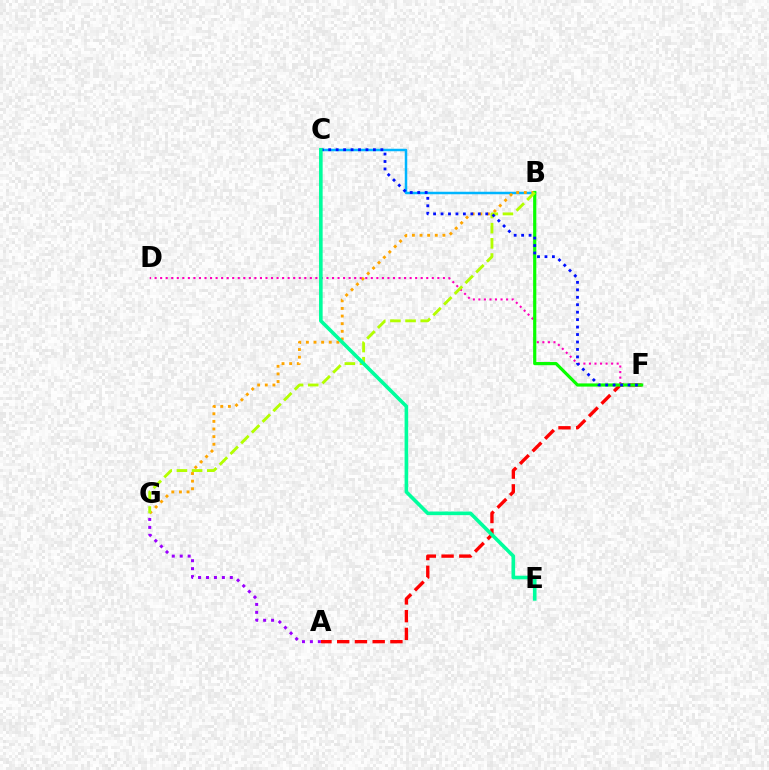{('B', 'C'): [{'color': '#00b5ff', 'line_style': 'solid', 'thickness': 1.79}], ('B', 'G'): [{'color': '#ffa500', 'line_style': 'dotted', 'thickness': 2.07}, {'color': '#b3ff00', 'line_style': 'dashed', 'thickness': 2.06}], ('A', 'F'): [{'color': '#ff0000', 'line_style': 'dashed', 'thickness': 2.41}], ('D', 'F'): [{'color': '#ff00bd', 'line_style': 'dotted', 'thickness': 1.51}], ('B', 'F'): [{'color': '#08ff00', 'line_style': 'solid', 'thickness': 2.29}], ('C', 'F'): [{'color': '#0010ff', 'line_style': 'dotted', 'thickness': 2.03}], ('C', 'E'): [{'color': '#00ff9d', 'line_style': 'solid', 'thickness': 2.6}], ('A', 'G'): [{'color': '#9b00ff', 'line_style': 'dotted', 'thickness': 2.16}]}